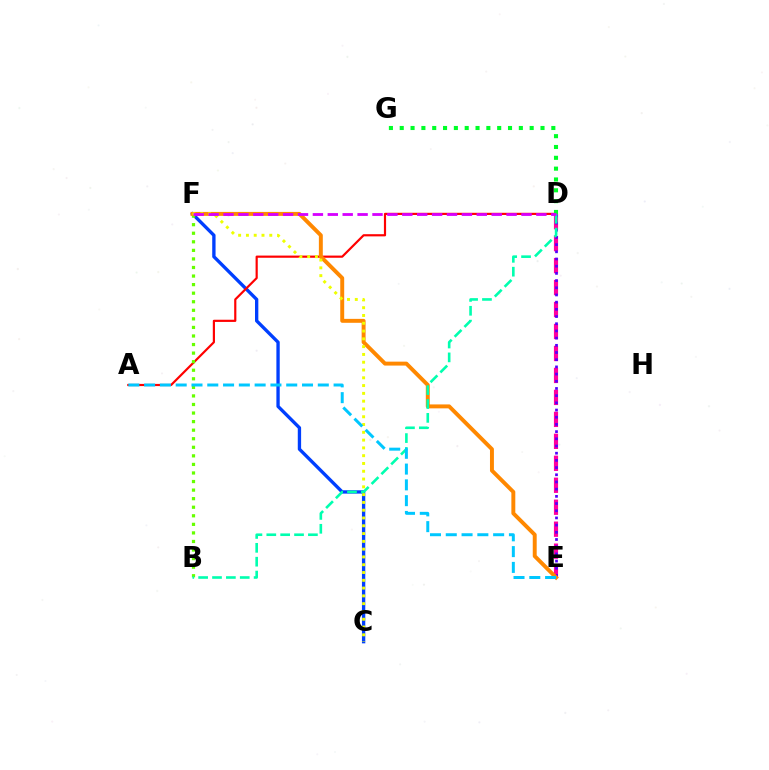{('C', 'F'): [{'color': '#003fff', 'line_style': 'solid', 'thickness': 2.4}, {'color': '#eeff00', 'line_style': 'dotted', 'thickness': 2.12}], ('D', 'E'): [{'color': '#ff00a0', 'line_style': 'dashed', 'thickness': 2.98}, {'color': '#4f00ff', 'line_style': 'dotted', 'thickness': 1.95}], ('A', 'D'): [{'color': '#ff0000', 'line_style': 'solid', 'thickness': 1.57}], ('B', 'F'): [{'color': '#66ff00', 'line_style': 'dotted', 'thickness': 2.33}], ('E', 'F'): [{'color': '#ff8800', 'line_style': 'solid', 'thickness': 2.83}], ('D', 'G'): [{'color': '#00ff27', 'line_style': 'dotted', 'thickness': 2.94}], ('B', 'D'): [{'color': '#00ffaf', 'line_style': 'dashed', 'thickness': 1.88}], ('A', 'E'): [{'color': '#00c7ff', 'line_style': 'dashed', 'thickness': 2.15}], ('D', 'F'): [{'color': '#d600ff', 'line_style': 'dashed', 'thickness': 2.02}]}